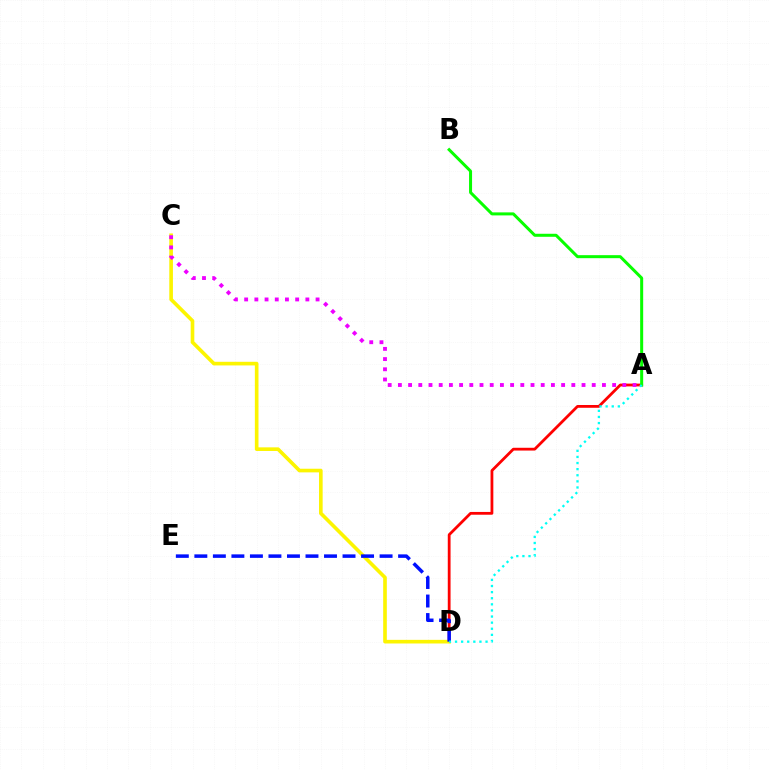{('A', 'D'): [{'color': '#ff0000', 'line_style': 'solid', 'thickness': 2.0}, {'color': '#00fff6', 'line_style': 'dotted', 'thickness': 1.66}], ('C', 'D'): [{'color': '#fcf500', 'line_style': 'solid', 'thickness': 2.62}], ('D', 'E'): [{'color': '#0010ff', 'line_style': 'dashed', 'thickness': 2.52}], ('A', 'C'): [{'color': '#ee00ff', 'line_style': 'dotted', 'thickness': 2.77}], ('A', 'B'): [{'color': '#08ff00', 'line_style': 'solid', 'thickness': 2.17}]}